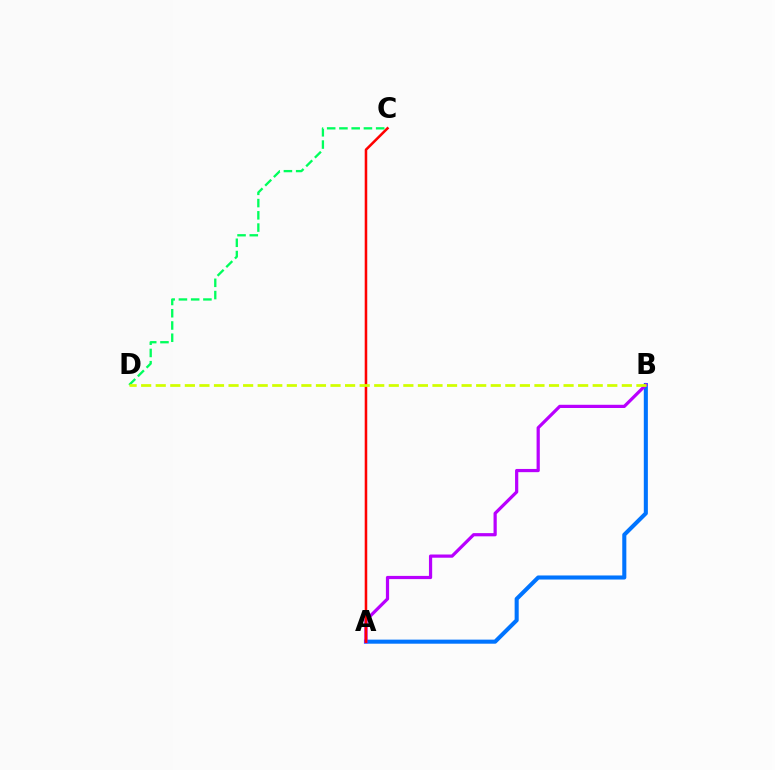{('A', 'B'): [{'color': '#0074ff', 'line_style': 'solid', 'thickness': 2.93}, {'color': '#b900ff', 'line_style': 'solid', 'thickness': 2.31}], ('A', 'C'): [{'color': '#ff0000', 'line_style': 'solid', 'thickness': 1.83}], ('C', 'D'): [{'color': '#00ff5c', 'line_style': 'dashed', 'thickness': 1.66}], ('B', 'D'): [{'color': '#d1ff00', 'line_style': 'dashed', 'thickness': 1.98}]}